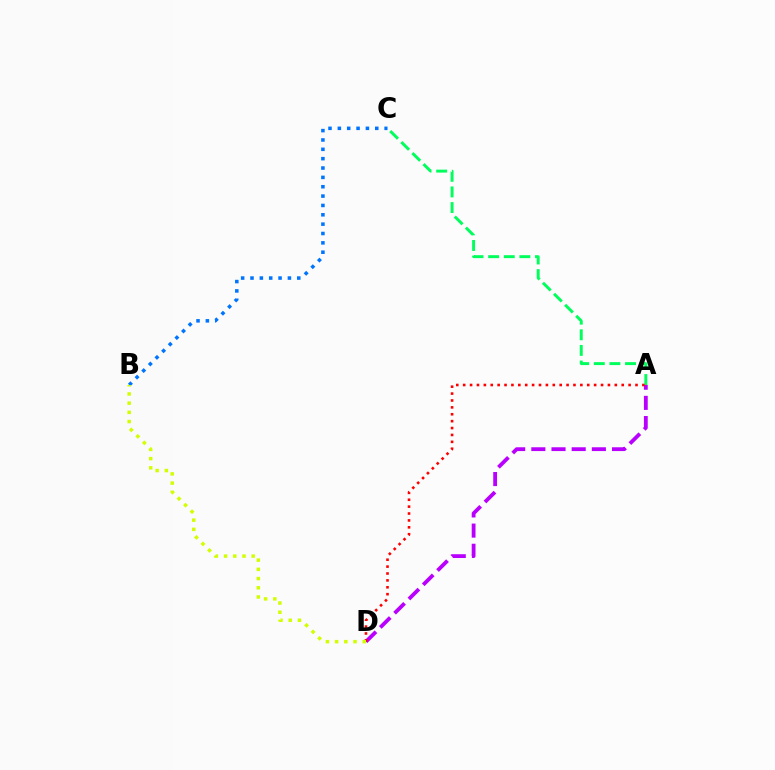{('A', 'C'): [{'color': '#00ff5c', 'line_style': 'dashed', 'thickness': 2.12}], ('A', 'D'): [{'color': '#b900ff', 'line_style': 'dashed', 'thickness': 2.74}, {'color': '#ff0000', 'line_style': 'dotted', 'thickness': 1.87}], ('B', 'C'): [{'color': '#0074ff', 'line_style': 'dotted', 'thickness': 2.54}], ('B', 'D'): [{'color': '#d1ff00', 'line_style': 'dotted', 'thickness': 2.5}]}